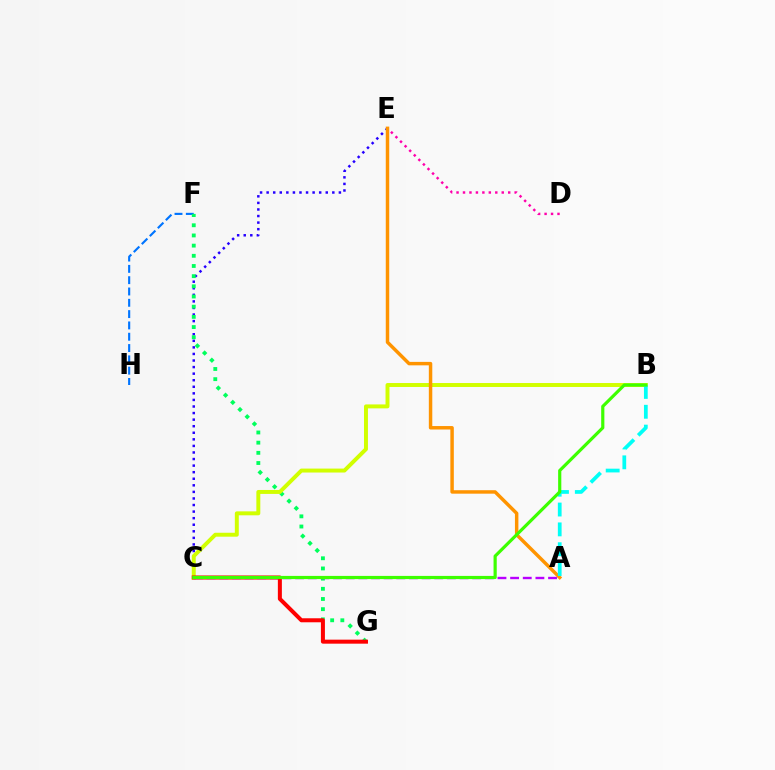{('F', 'H'): [{'color': '#0074ff', 'line_style': 'dashed', 'thickness': 1.54}], ('C', 'E'): [{'color': '#2500ff', 'line_style': 'dotted', 'thickness': 1.78}], ('F', 'G'): [{'color': '#00ff5c', 'line_style': 'dotted', 'thickness': 2.77}], ('B', 'C'): [{'color': '#d1ff00', 'line_style': 'solid', 'thickness': 2.84}, {'color': '#3dff00', 'line_style': 'solid', 'thickness': 2.29}], ('C', 'G'): [{'color': '#ff0000', 'line_style': 'solid', 'thickness': 2.89}], ('D', 'E'): [{'color': '#ff00ac', 'line_style': 'dotted', 'thickness': 1.75}], ('A', 'C'): [{'color': '#b900ff', 'line_style': 'dashed', 'thickness': 1.72}], ('A', 'E'): [{'color': '#ff9400', 'line_style': 'solid', 'thickness': 2.49}], ('A', 'B'): [{'color': '#00fff6', 'line_style': 'dashed', 'thickness': 2.7}]}